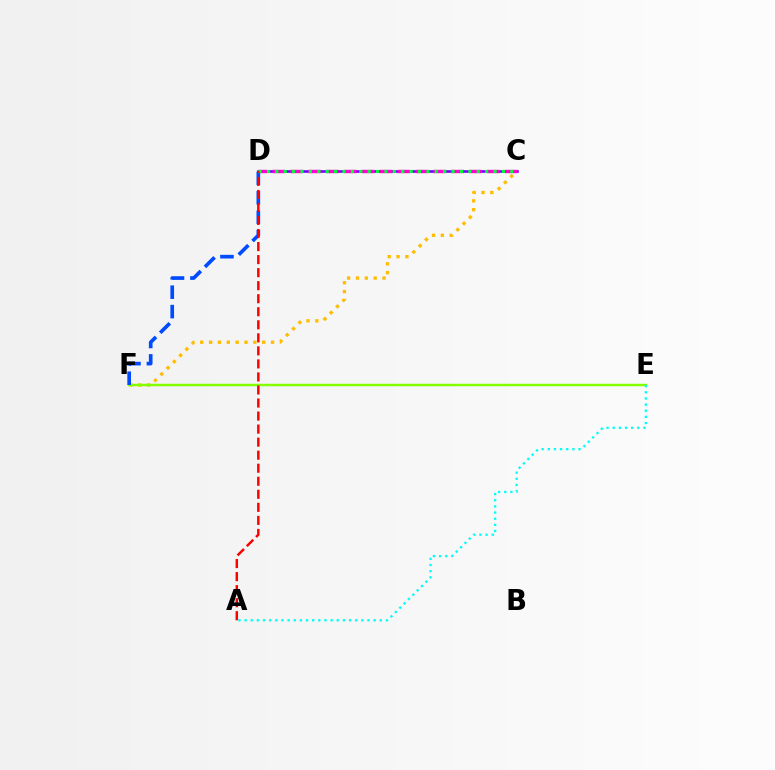{('C', 'F'): [{'color': '#ffbd00', 'line_style': 'dotted', 'thickness': 2.41}], ('C', 'D'): [{'color': '#7200ff', 'line_style': 'solid', 'thickness': 1.89}, {'color': '#ff00cf', 'line_style': 'dashed', 'thickness': 2.43}, {'color': '#00ff39', 'line_style': 'dotted', 'thickness': 2.28}], ('E', 'F'): [{'color': '#84ff00', 'line_style': 'solid', 'thickness': 1.76}], ('D', 'F'): [{'color': '#004bff', 'line_style': 'dashed', 'thickness': 2.64}], ('A', 'E'): [{'color': '#00fff6', 'line_style': 'dotted', 'thickness': 1.67}], ('A', 'D'): [{'color': '#ff0000', 'line_style': 'dashed', 'thickness': 1.77}]}